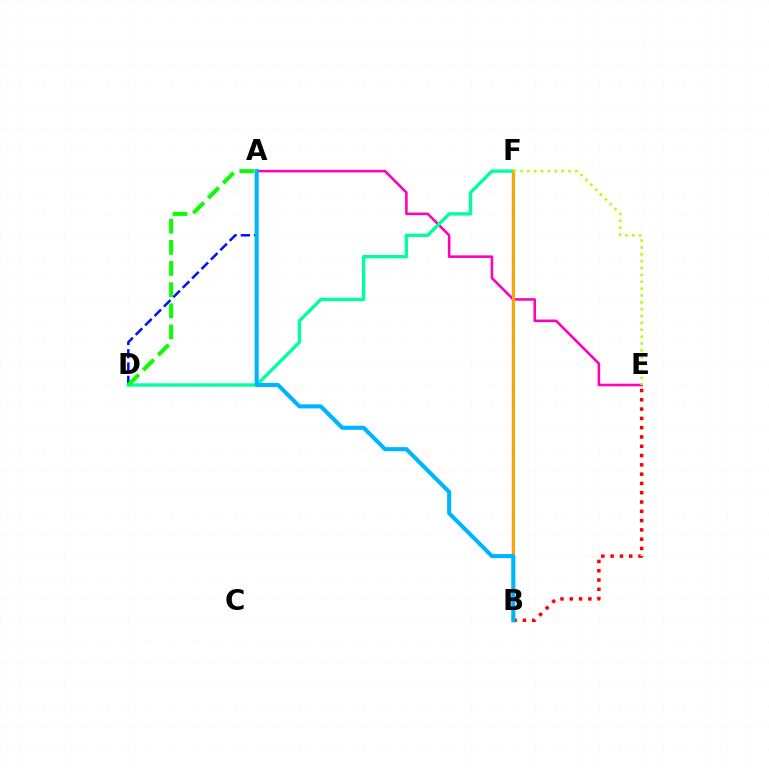{('A', 'D'): [{'color': '#0010ff', 'line_style': 'dashed', 'thickness': 1.81}, {'color': '#08ff00', 'line_style': 'dashed', 'thickness': 2.87}], ('B', 'F'): [{'color': '#9b00ff', 'line_style': 'solid', 'thickness': 1.62}, {'color': '#ffa500', 'line_style': 'solid', 'thickness': 2.15}], ('B', 'E'): [{'color': '#ff0000', 'line_style': 'dotted', 'thickness': 2.52}], ('A', 'E'): [{'color': '#ff00bd', 'line_style': 'solid', 'thickness': 1.86}], ('D', 'F'): [{'color': '#00ff9d', 'line_style': 'solid', 'thickness': 2.42}], ('E', 'F'): [{'color': '#b3ff00', 'line_style': 'dotted', 'thickness': 1.86}], ('A', 'B'): [{'color': '#00b5ff', 'line_style': 'solid', 'thickness': 2.95}]}